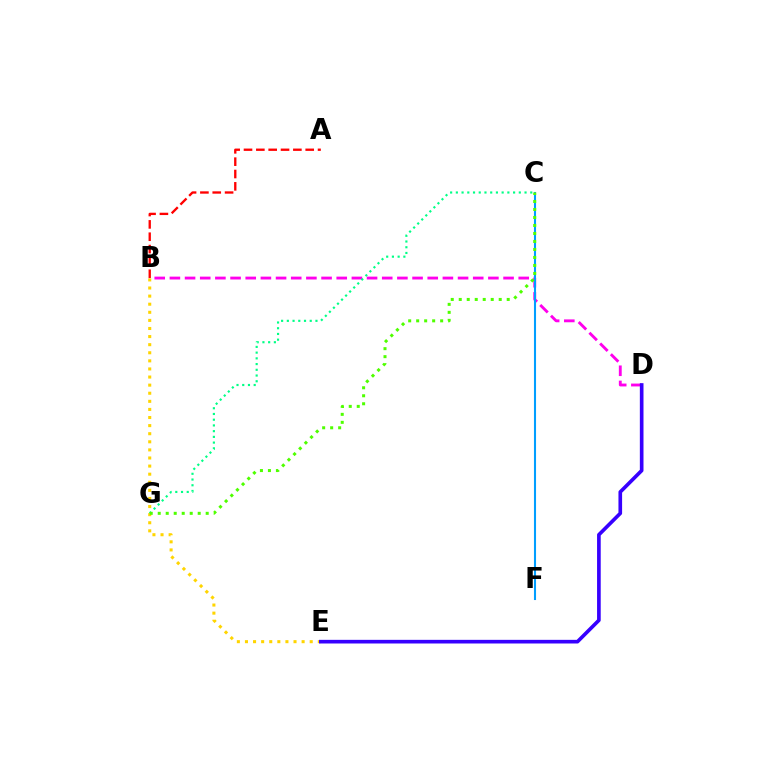{('B', 'D'): [{'color': '#ff00ed', 'line_style': 'dashed', 'thickness': 2.06}], ('C', 'F'): [{'color': '#009eff', 'line_style': 'solid', 'thickness': 1.5}], ('B', 'E'): [{'color': '#ffd500', 'line_style': 'dotted', 'thickness': 2.2}], ('A', 'B'): [{'color': '#ff0000', 'line_style': 'dashed', 'thickness': 1.68}], ('D', 'E'): [{'color': '#3700ff', 'line_style': 'solid', 'thickness': 2.63}], ('C', 'G'): [{'color': '#00ff86', 'line_style': 'dotted', 'thickness': 1.56}, {'color': '#4fff00', 'line_style': 'dotted', 'thickness': 2.17}]}